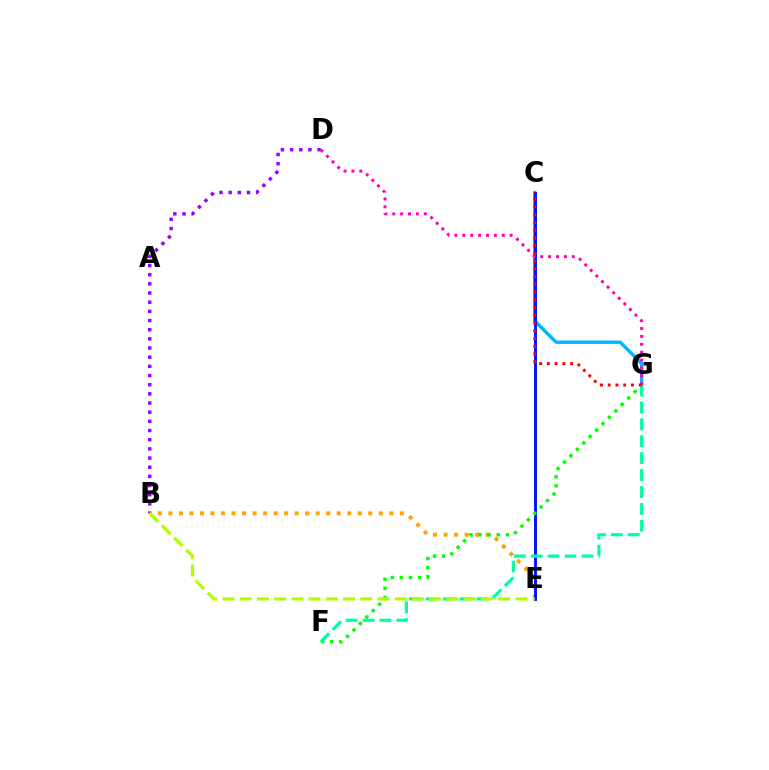{('C', 'G'): [{'color': '#00b5ff', 'line_style': 'solid', 'thickness': 2.41}, {'color': '#ff0000', 'line_style': 'dotted', 'thickness': 2.1}], ('B', 'D'): [{'color': '#9b00ff', 'line_style': 'dotted', 'thickness': 2.49}], ('B', 'E'): [{'color': '#ffa500', 'line_style': 'dotted', 'thickness': 2.86}, {'color': '#b3ff00', 'line_style': 'dashed', 'thickness': 2.34}], ('C', 'E'): [{'color': '#0010ff', 'line_style': 'solid', 'thickness': 2.09}], ('F', 'G'): [{'color': '#08ff00', 'line_style': 'dotted', 'thickness': 2.47}, {'color': '#00ff9d', 'line_style': 'dashed', 'thickness': 2.3}], ('D', 'G'): [{'color': '#ff00bd', 'line_style': 'dotted', 'thickness': 2.14}]}